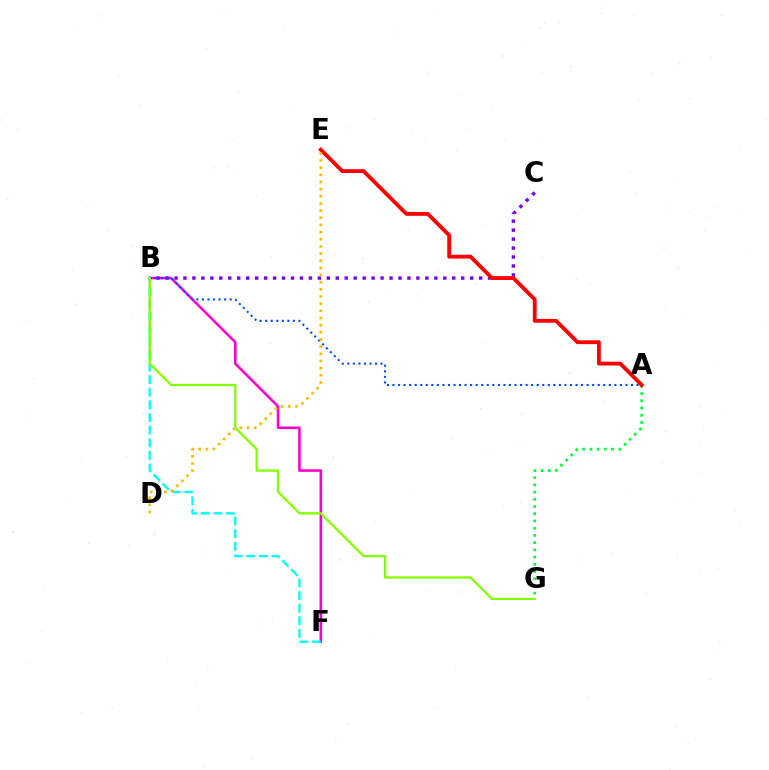{('B', 'F'): [{'color': '#ff00cf', 'line_style': 'solid', 'thickness': 1.86}, {'color': '#00fff6', 'line_style': 'dashed', 'thickness': 1.71}], ('B', 'C'): [{'color': '#7200ff', 'line_style': 'dotted', 'thickness': 2.43}], ('A', 'B'): [{'color': '#004bff', 'line_style': 'dotted', 'thickness': 1.51}], ('A', 'G'): [{'color': '#00ff39', 'line_style': 'dotted', 'thickness': 1.96}], ('A', 'E'): [{'color': '#ff0000', 'line_style': 'solid', 'thickness': 2.76}], ('D', 'E'): [{'color': '#ffbd00', 'line_style': 'dotted', 'thickness': 1.94}], ('B', 'G'): [{'color': '#84ff00', 'line_style': 'solid', 'thickness': 1.63}]}